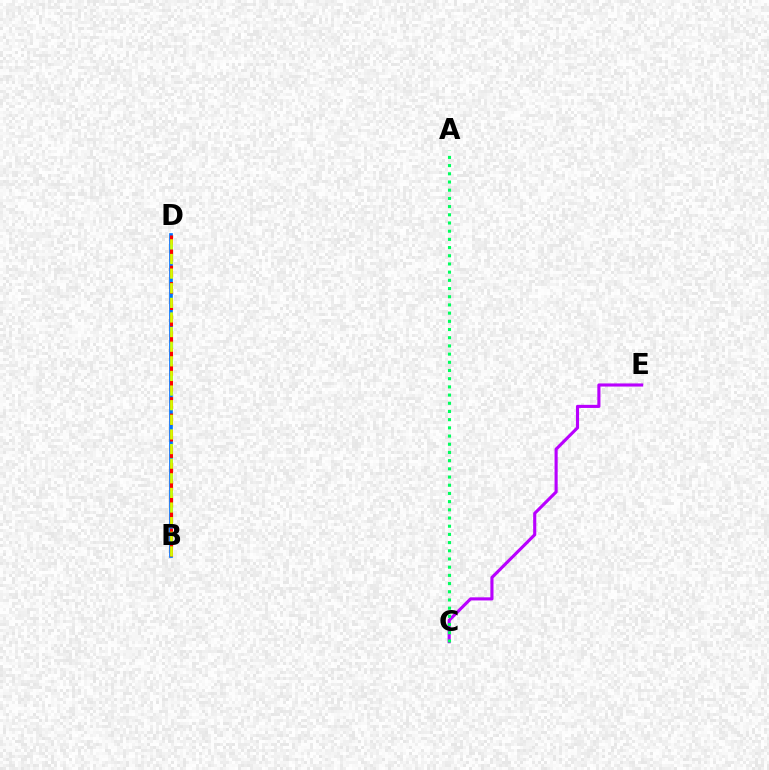{('B', 'D'): [{'color': '#0074ff', 'line_style': 'solid', 'thickness': 2.65}, {'color': '#ff0000', 'line_style': 'dashed', 'thickness': 2.23}, {'color': '#d1ff00', 'line_style': 'dashed', 'thickness': 1.99}], ('C', 'E'): [{'color': '#b900ff', 'line_style': 'solid', 'thickness': 2.24}], ('A', 'C'): [{'color': '#00ff5c', 'line_style': 'dotted', 'thickness': 2.23}]}